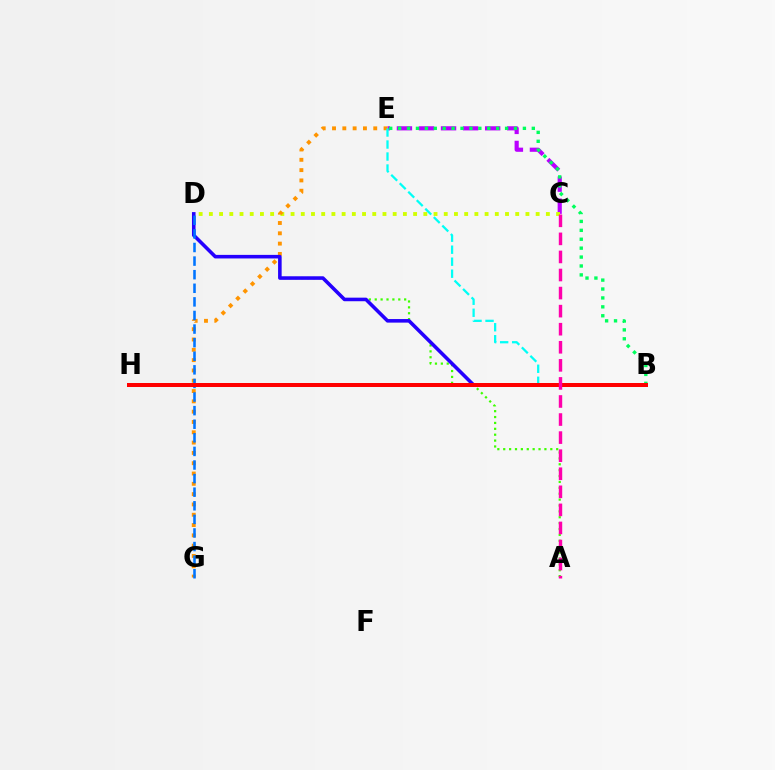{('A', 'D'): [{'color': '#3dff00', 'line_style': 'dotted', 'thickness': 1.6}], ('C', 'E'): [{'color': '#b900ff', 'line_style': 'dashed', 'thickness': 3.0}], ('C', 'D'): [{'color': '#d1ff00', 'line_style': 'dotted', 'thickness': 2.77}], ('E', 'G'): [{'color': '#ff9400', 'line_style': 'dotted', 'thickness': 2.8}], ('B', 'E'): [{'color': '#00fff6', 'line_style': 'dashed', 'thickness': 1.63}, {'color': '#00ff5c', 'line_style': 'dotted', 'thickness': 2.42}], ('B', 'D'): [{'color': '#2500ff', 'line_style': 'solid', 'thickness': 2.57}], ('D', 'G'): [{'color': '#0074ff', 'line_style': 'dashed', 'thickness': 1.85}], ('B', 'H'): [{'color': '#ff0000', 'line_style': 'solid', 'thickness': 2.87}], ('A', 'C'): [{'color': '#ff00ac', 'line_style': 'dashed', 'thickness': 2.45}]}